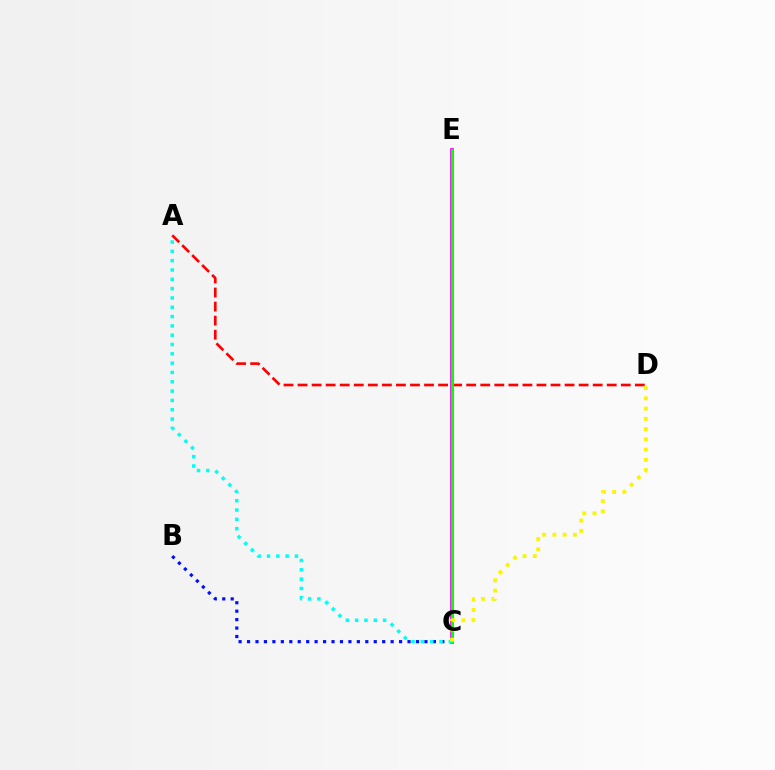{('B', 'C'): [{'color': '#0010ff', 'line_style': 'dotted', 'thickness': 2.29}], ('C', 'E'): [{'color': '#ee00ff', 'line_style': 'solid', 'thickness': 2.68}, {'color': '#08ff00', 'line_style': 'solid', 'thickness': 2.06}], ('A', 'D'): [{'color': '#ff0000', 'line_style': 'dashed', 'thickness': 1.91}], ('A', 'C'): [{'color': '#00fff6', 'line_style': 'dotted', 'thickness': 2.53}], ('C', 'D'): [{'color': '#fcf500', 'line_style': 'dotted', 'thickness': 2.78}]}